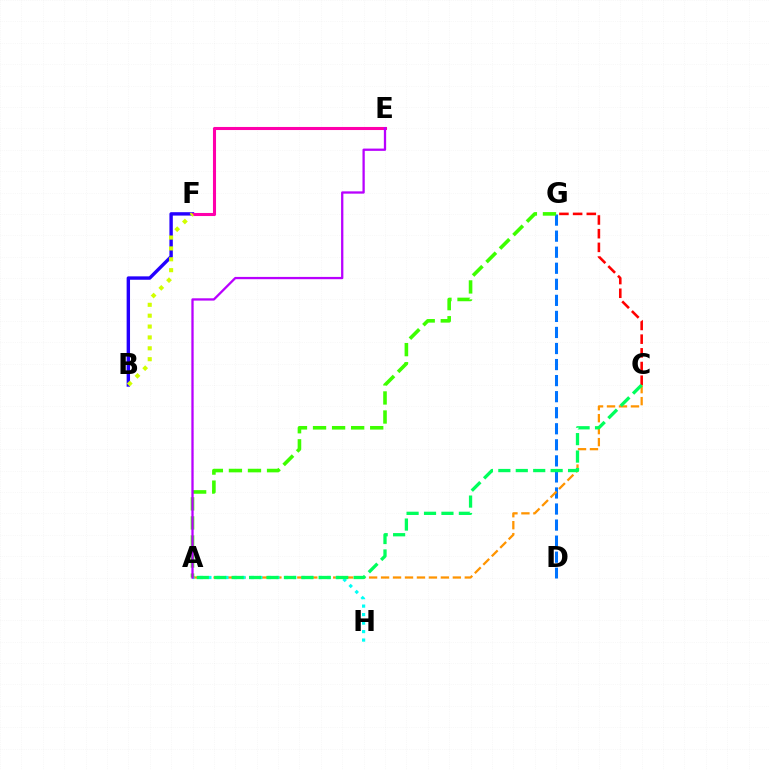{('B', 'F'): [{'color': '#2500ff', 'line_style': 'solid', 'thickness': 2.45}, {'color': '#d1ff00', 'line_style': 'dotted', 'thickness': 2.95}], ('D', 'G'): [{'color': '#0074ff', 'line_style': 'dashed', 'thickness': 2.18}], ('A', 'C'): [{'color': '#ff9400', 'line_style': 'dashed', 'thickness': 1.63}, {'color': '#00ff5c', 'line_style': 'dashed', 'thickness': 2.37}], ('A', 'H'): [{'color': '#00fff6', 'line_style': 'dotted', 'thickness': 2.31}], ('C', 'G'): [{'color': '#ff0000', 'line_style': 'dashed', 'thickness': 1.86}], ('E', 'F'): [{'color': '#ff00ac', 'line_style': 'solid', 'thickness': 2.21}], ('A', 'G'): [{'color': '#3dff00', 'line_style': 'dashed', 'thickness': 2.59}], ('A', 'E'): [{'color': '#b900ff', 'line_style': 'solid', 'thickness': 1.65}]}